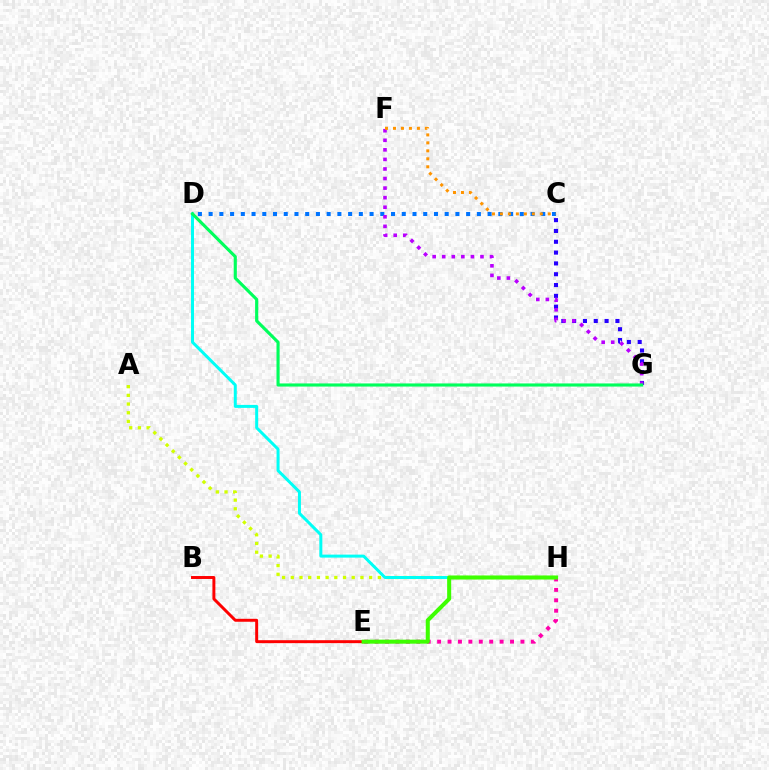{('E', 'H'): [{'color': '#ff00ac', 'line_style': 'dotted', 'thickness': 2.83}, {'color': '#3dff00', 'line_style': 'solid', 'thickness': 2.91}], ('B', 'E'): [{'color': '#ff0000', 'line_style': 'solid', 'thickness': 2.12}], ('A', 'H'): [{'color': '#d1ff00', 'line_style': 'dotted', 'thickness': 2.37}], ('C', 'D'): [{'color': '#0074ff', 'line_style': 'dotted', 'thickness': 2.92}], ('C', 'G'): [{'color': '#2500ff', 'line_style': 'dotted', 'thickness': 2.94}], ('D', 'H'): [{'color': '#00fff6', 'line_style': 'solid', 'thickness': 2.15}], ('F', 'G'): [{'color': '#b900ff', 'line_style': 'dotted', 'thickness': 2.6}], ('C', 'F'): [{'color': '#ff9400', 'line_style': 'dotted', 'thickness': 2.17}], ('D', 'G'): [{'color': '#00ff5c', 'line_style': 'solid', 'thickness': 2.25}]}